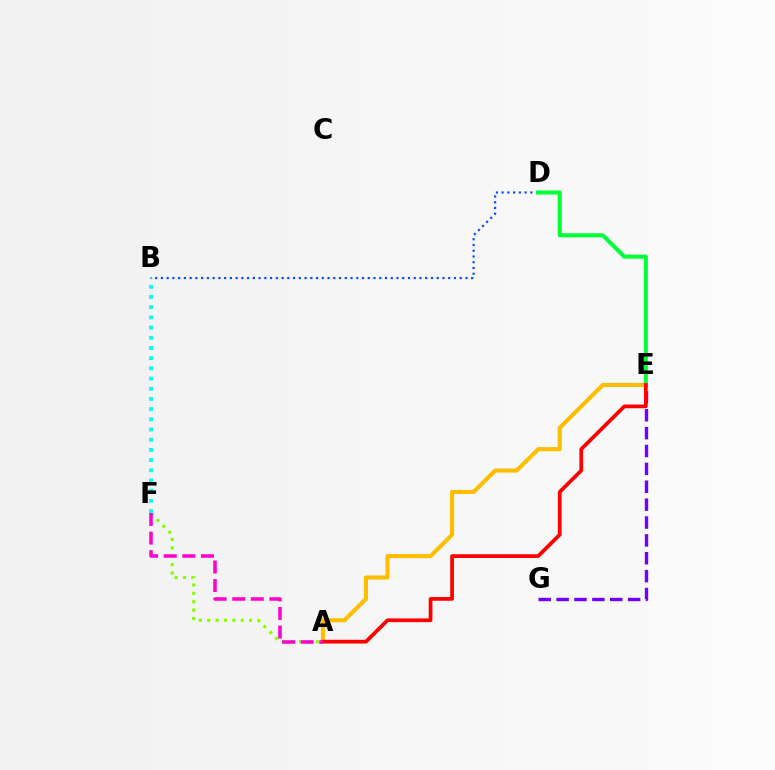{('A', 'E'): [{'color': '#ffbd00', 'line_style': 'solid', 'thickness': 2.95}, {'color': '#ff0000', 'line_style': 'solid', 'thickness': 2.68}], ('A', 'F'): [{'color': '#84ff00', 'line_style': 'dotted', 'thickness': 2.28}, {'color': '#ff00cf', 'line_style': 'dashed', 'thickness': 2.52}], ('B', 'F'): [{'color': '#00fff6', 'line_style': 'dotted', 'thickness': 2.77}], ('E', 'G'): [{'color': '#7200ff', 'line_style': 'dashed', 'thickness': 2.43}], ('B', 'D'): [{'color': '#004bff', 'line_style': 'dotted', 'thickness': 1.56}], ('D', 'E'): [{'color': '#00ff39', 'line_style': 'solid', 'thickness': 2.92}]}